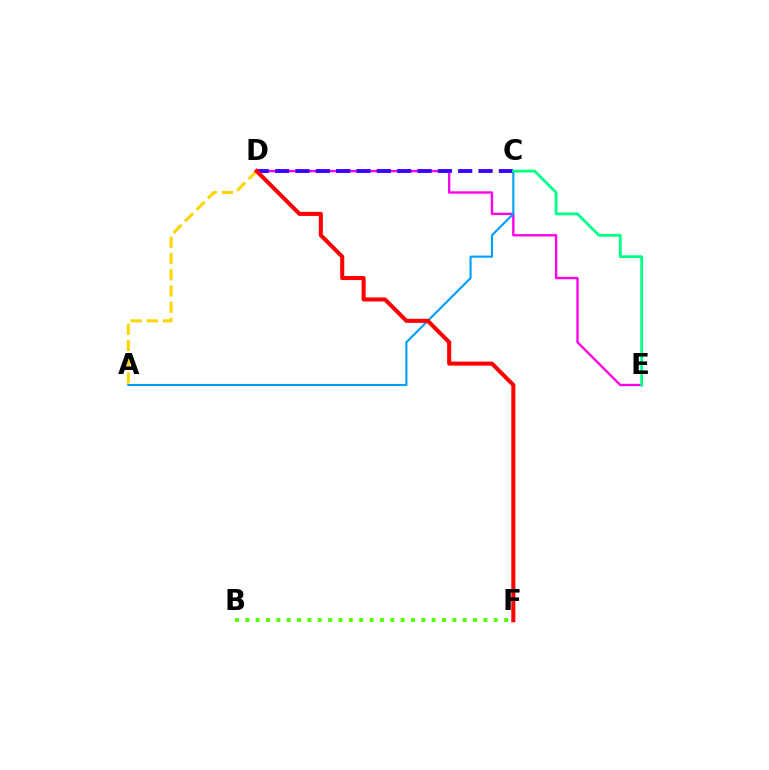{('B', 'F'): [{'color': '#4fff00', 'line_style': 'dotted', 'thickness': 2.81}], ('D', 'E'): [{'color': '#ff00ed', 'line_style': 'solid', 'thickness': 1.71}], ('A', 'C'): [{'color': '#009eff', 'line_style': 'solid', 'thickness': 1.52}], ('C', 'D'): [{'color': '#3700ff', 'line_style': 'dashed', 'thickness': 2.76}], ('A', 'D'): [{'color': '#ffd500', 'line_style': 'dashed', 'thickness': 2.2}], ('C', 'E'): [{'color': '#00ff86', 'line_style': 'solid', 'thickness': 2.01}], ('D', 'F'): [{'color': '#ff0000', 'line_style': 'solid', 'thickness': 2.92}]}